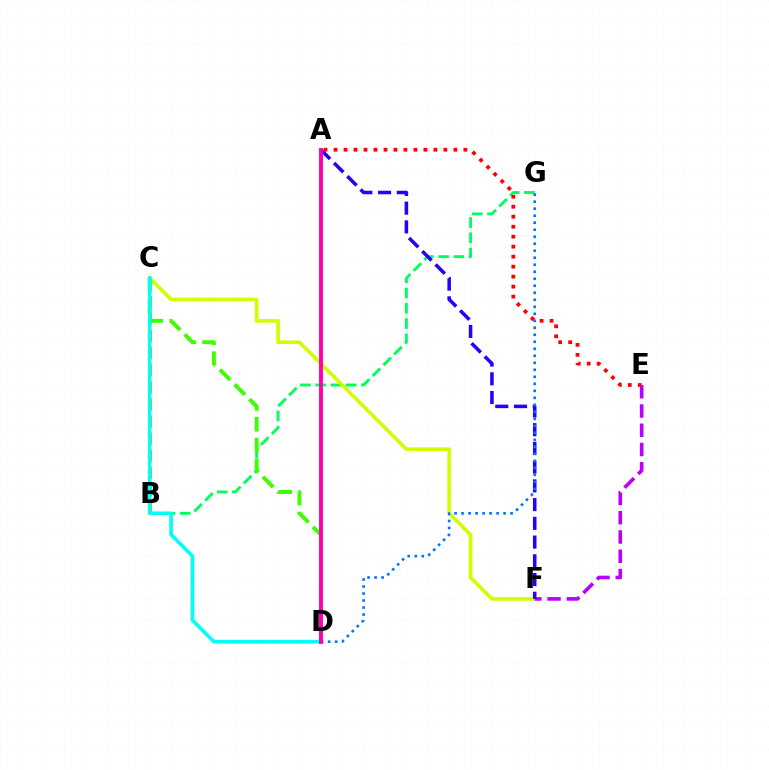{('B', 'C'): [{'color': '#ff9400', 'line_style': 'dashed', 'thickness': 2.33}], ('B', 'G'): [{'color': '#00ff5c', 'line_style': 'dashed', 'thickness': 2.07}], ('A', 'E'): [{'color': '#ff0000', 'line_style': 'dotted', 'thickness': 2.71}], ('C', 'F'): [{'color': '#d1ff00', 'line_style': 'solid', 'thickness': 2.62}], ('C', 'D'): [{'color': '#3dff00', 'line_style': 'dashed', 'thickness': 2.83}, {'color': '#00fff6', 'line_style': 'solid', 'thickness': 2.6}], ('E', 'F'): [{'color': '#b900ff', 'line_style': 'dashed', 'thickness': 2.62}], ('A', 'F'): [{'color': '#2500ff', 'line_style': 'dashed', 'thickness': 2.54}], ('D', 'G'): [{'color': '#0074ff', 'line_style': 'dotted', 'thickness': 1.9}], ('A', 'D'): [{'color': '#ff00ac', 'line_style': 'solid', 'thickness': 2.81}]}